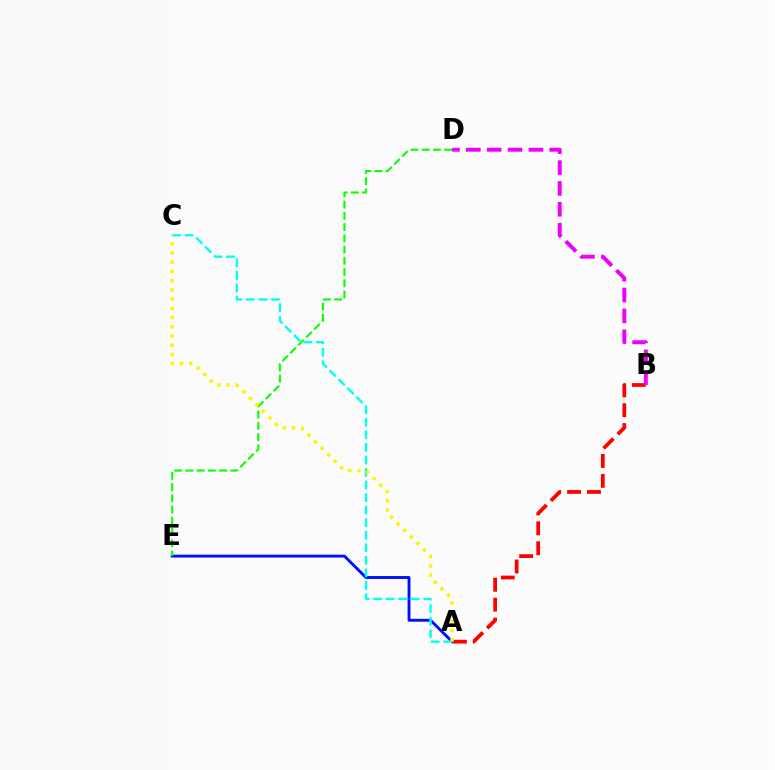{('A', 'E'): [{'color': '#0010ff', 'line_style': 'solid', 'thickness': 2.08}], ('A', 'B'): [{'color': '#ff0000', 'line_style': 'dashed', 'thickness': 2.7}], ('A', 'C'): [{'color': '#00fff6', 'line_style': 'dashed', 'thickness': 1.7}, {'color': '#fcf500', 'line_style': 'dotted', 'thickness': 2.51}], ('D', 'E'): [{'color': '#08ff00', 'line_style': 'dashed', 'thickness': 1.53}], ('B', 'D'): [{'color': '#ee00ff', 'line_style': 'dashed', 'thickness': 2.83}]}